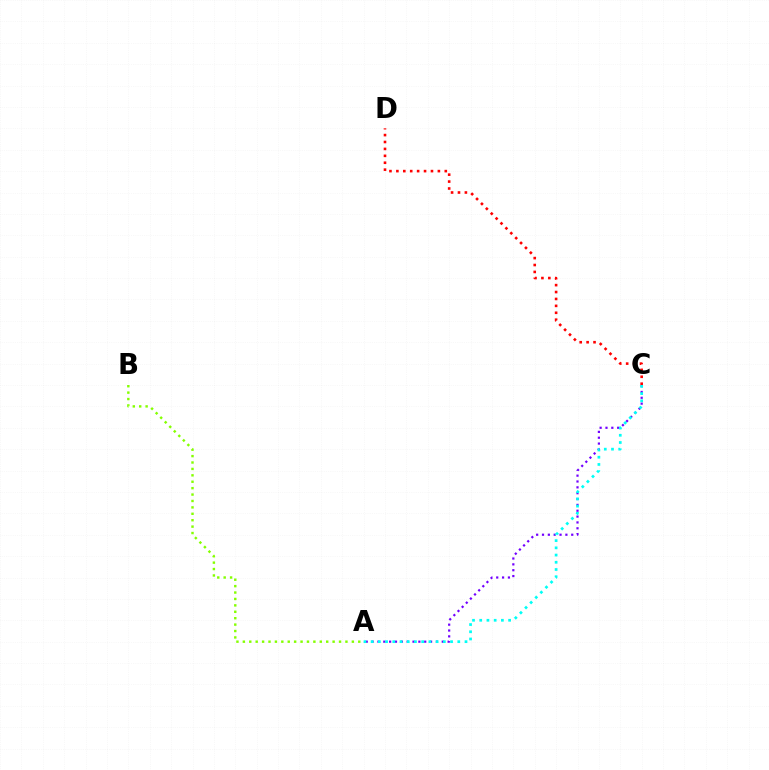{('A', 'C'): [{'color': '#7200ff', 'line_style': 'dotted', 'thickness': 1.59}, {'color': '#00fff6', 'line_style': 'dotted', 'thickness': 1.96}], ('C', 'D'): [{'color': '#ff0000', 'line_style': 'dotted', 'thickness': 1.88}], ('A', 'B'): [{'color': '#84ff00', 'line_style': 'dotted', 'thickness': 1.74}]}